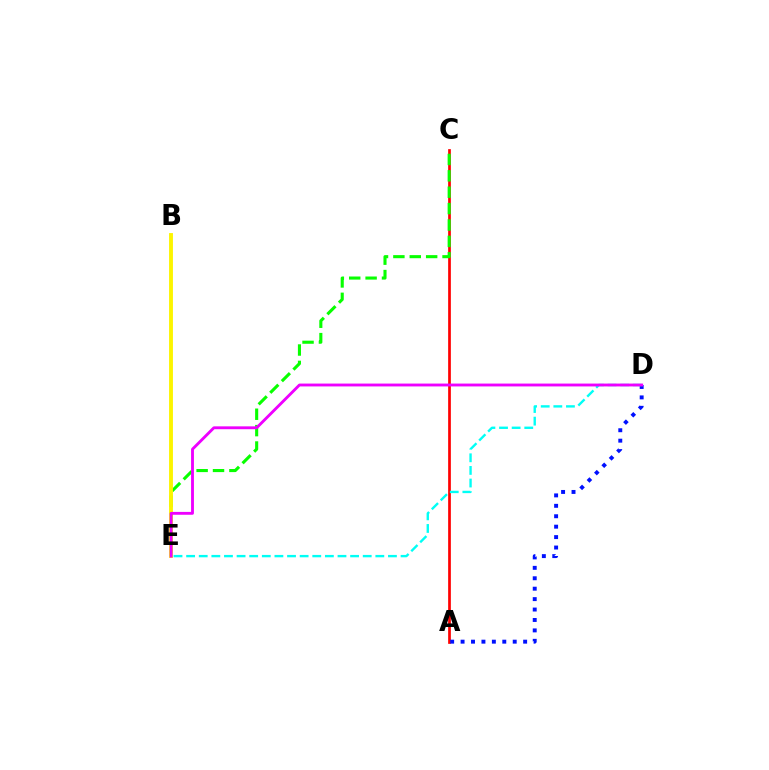{('A', 'C'): [{'color': '#ff0000', 'line_style': 'solid', 'thickness': 1.95}], ('C', 'E'): [{'color': '#08ff00', 'line_style': 'dashed', 'thickness': 2.23}], ('A', 'D'): [{'color': '#0010ff', 'line_style': 'dotted', 'thickness': 2.83}], ('B', 'E'): [{'color': '#fcf500', 'line_style': 'solid', 'thickness': 2.79}], ('D', 'E'): [{'color': '#00fff6', 'line_style': 'dashed', 'thickness': 1.71}, {'color': '#ee00ff', 'line_style': 'solid', 'thickness': 2.06}]}